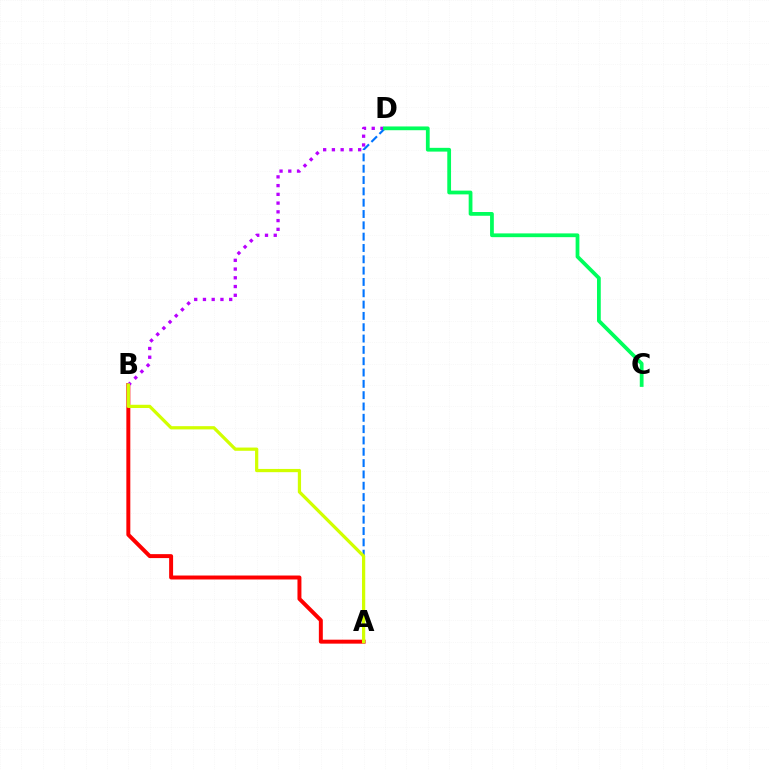{('A', 'B'): [{'color': '#ff0000', 'line_style': 'solid', 'thickness': 2.85}, {'color': '#d1ff00', 'line_style': 'solid', 'thickness': 2.33}], ('B', 'D'): [{'color': '#b900ff', 'line_style': 'dotted', 'thickness': 2.38}], ('A', 'D'): [{'color': '#0074ff', 'line_style': 'dashed', 'thickness': 1.54}], ('C', 'D'): [{'color': '#00ff5c', 'line_style': 'solid', 'thickness': 2.71}]}